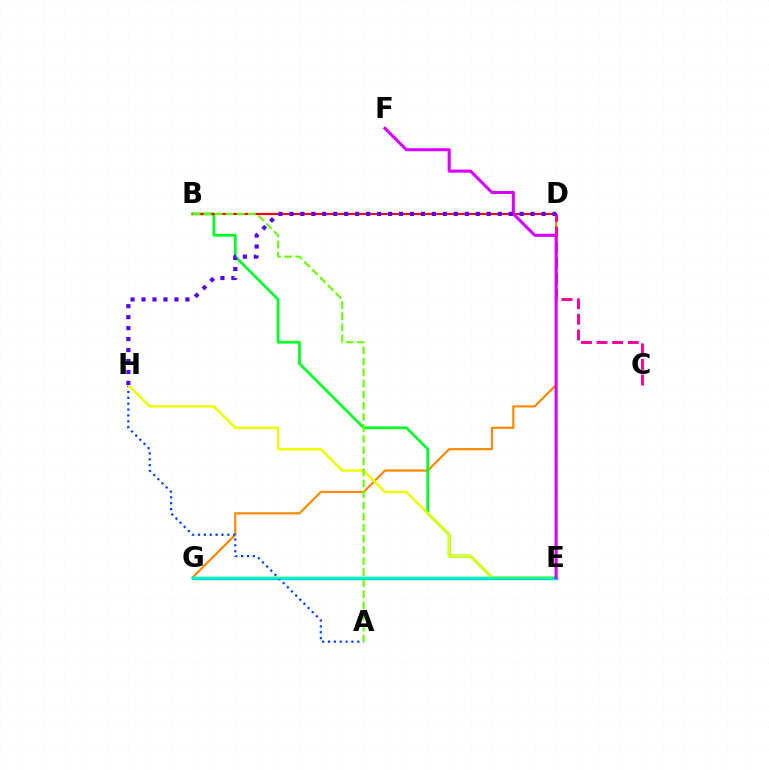{('D', 'G'): [{'color': '#ff8800', 'line_style': 'solid', 'thickness': 1.57}], ('E', 'G'): [{'color': '#00c7ff', 'line_style': 'solid', 'thickness': 2.46}, {'color': '#00ffaf', 'line_style': 'solid', 'thickness': 1.68}], ('A', 'H'): [{'color': '#003fff', 'line_style': 'dotted', 'thickness': 1.59}], ('C', 'D'): [{'color': '#ff00a0', 'line_style': 'dashed', 'thickness': 2.12}], ('B', 'E'): [{'color': '#00ff27', 'line_style': 'solid', 'thickness': 1.99}], ('B', 'D'): [{'color': '#ff0000', 'line_style': 'solid', 'thickness': 1.54}], ('E', 'H'): [{'color': '#eeff00', 'line_style': 'solid', 'thickness': 1.79}], ('A', 'B'): [{'color': '#66ff00', 'line_style': 'dashed', 'thickness': 1.51}], ('E', 'F'): [{'color': '#d600ff', 'line_style': 'solid', 'thickness': 2.2}], ('D', 'H'): [{'color': '#4f00ff', 'line_style': 'dotted', 'thickness': 2.98}]}